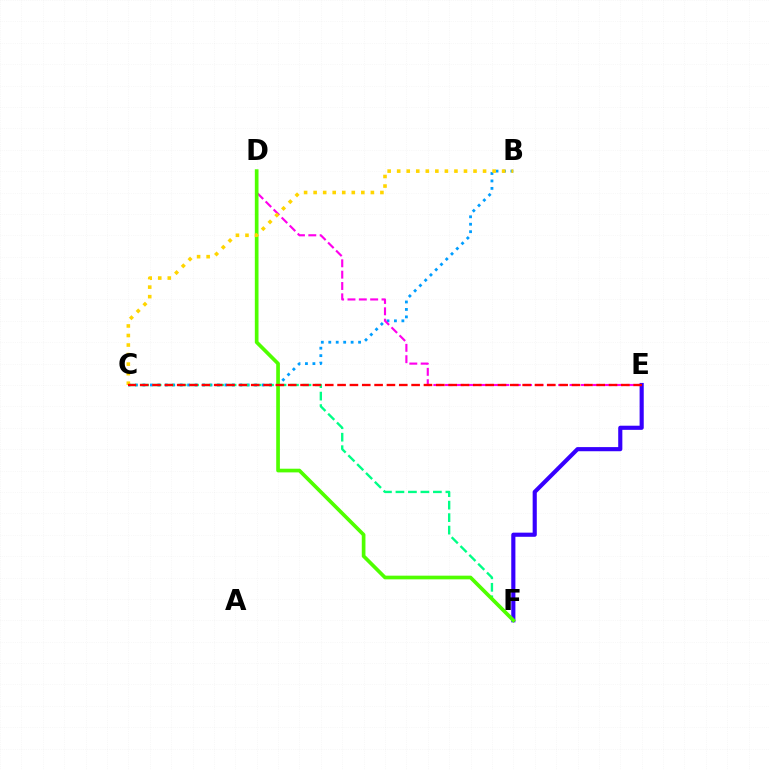{('E', 'F'): [{'color': '#3700ff', 'line_style': 'solid', 'thickness': 2.98}], ('B', 'C'): [{'color': '#009eff', 'line_style': 'dotted', 'thickness': 2.02}, {'color': '#ffd500', 'line_style': 'dotted', 'thickness': 2.59}], ('C', 'F'): [{'color': '#00ff86', 'line_style': 'dashed', 'thickness': 1.7}], ('D', 'E'): [{'color': '#ff00ed', 'line_style': 'dashed', 'thickness': 1.54}], ('D', 'F'): [{'color': '#4fff00', 'line_style': 'solid', 'thickness': 2.65}], ('C', 'E'): [{'color': '#ff0000', 'line_style': 'dashed', 'thickness': 1.68}]}